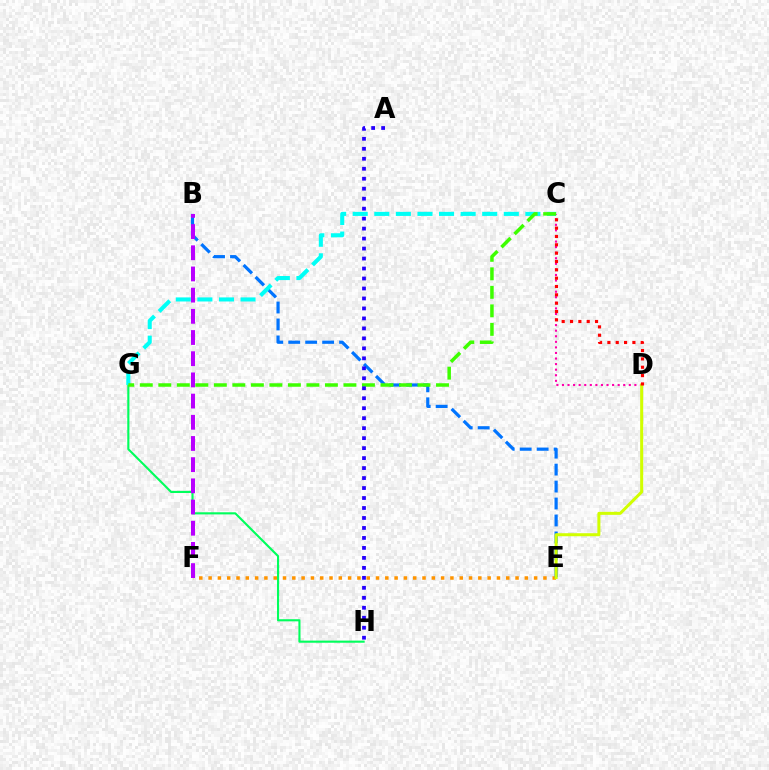{('C', 'D'): [{'color': '#ff00ac', 'line_style': 'dotted', 'thickness': 1.51}, {'color': '#ff0000', 'line_style': 'dotted', 'thickness': 2.27}], ('G', 'H'): [{'color': '#00ff5c', 'line_style': 'solid', 'thickness': 1.53}], ('E', 'F'): [{'color': '#ff9400', 'line_style': 'dotted', 'thickness': 2.53}], ('B', 'E'): [{'color': '#0074ff', 'line_style': 'dashed', 'thickness': 2.3}], ('D', 'E'): [{'color': '#d1ff00', 'line_style': 'solid', 'thickness': 2.17}], ('C', 'G'): [{'color': '#00fff6', 'line_style': 'dashed', 'thickness': 2.93}, {'color': '#3dff00', 'line_style': 'dashed', 'thickness': 2.52}], ('B', 'F'): [{'color': '#b900ff', 'line_style': 'dashed', 'thickness': 2.88}], ('A', 'H'): [{'color': '#2500ff', 'line_style': 'dotted', 'thickness': 2.71}]}